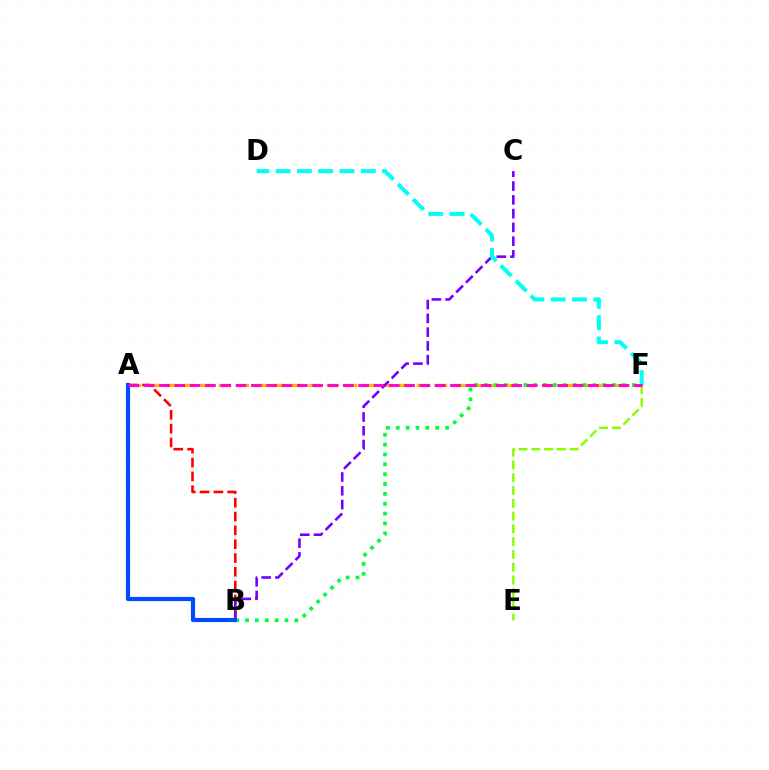{('E', 'F'): [{'color': '#84ff00', 'line_style': 'dashed', 'thickness': 1.74}], ('A', 'F'): [{'color': '#ffbd00', 'line_style': 'dashed', 'thickness': 2.45}, {'color': '#ff00cf', 'line_style': 'dashed', 'thickness': 2.08}], ('A', 'B'): [{'color': '#ff0000', 'line_style': 'dashed', 'thickness': 1.88}, {'color': '#004bff', 'line_style': 'solid', 'thickness': 2.99}], ('B', 'C'): [{'color': '#7200ff', 'line_style': 'dashed', 'thickness': 1.87}], ('B', 'F'): [{'color': '#00ff39', 'line_style': 'dotted', 'thickness': 2.68}], ('D', 'F'): [{'color': '#00fff6', 'line_style': 'dashed', 'thickness': 2.89}]}